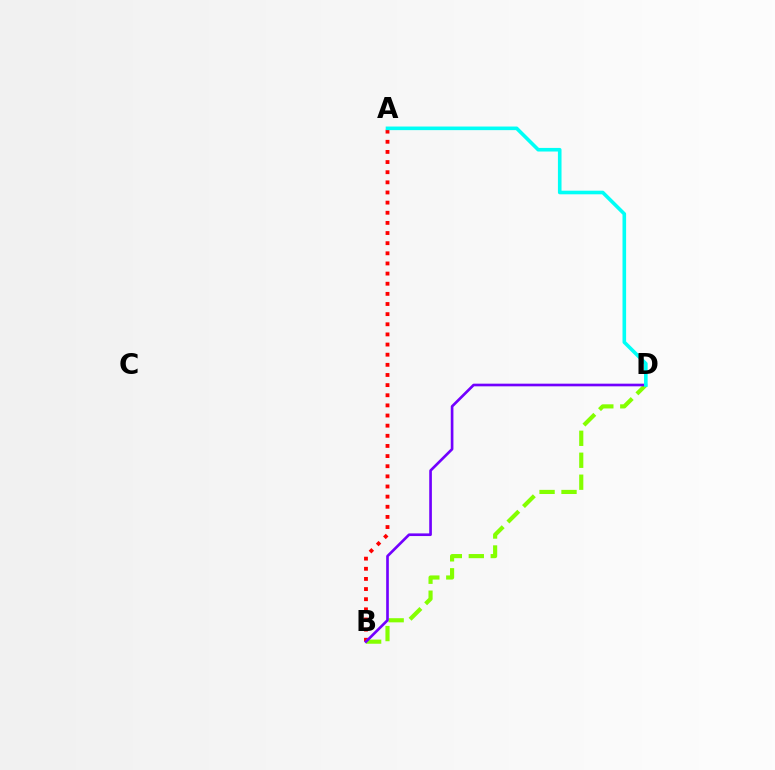{('A', 'B'): [{'color': '#ff0000', 'line_style': 'dotted', 'thickness': 2.75}], ('B', 'D'): [{'color': '#84ff00', 'line_style': 'dashed', 'thickness': 2.98}, {'color': '#7200ff', 'line_style': 'solid', 'thickness': 1.91}], ('A', 'D'): [{'color': '#00fff6', 'line_style': 'solid', 'thickness': 2.59}]}